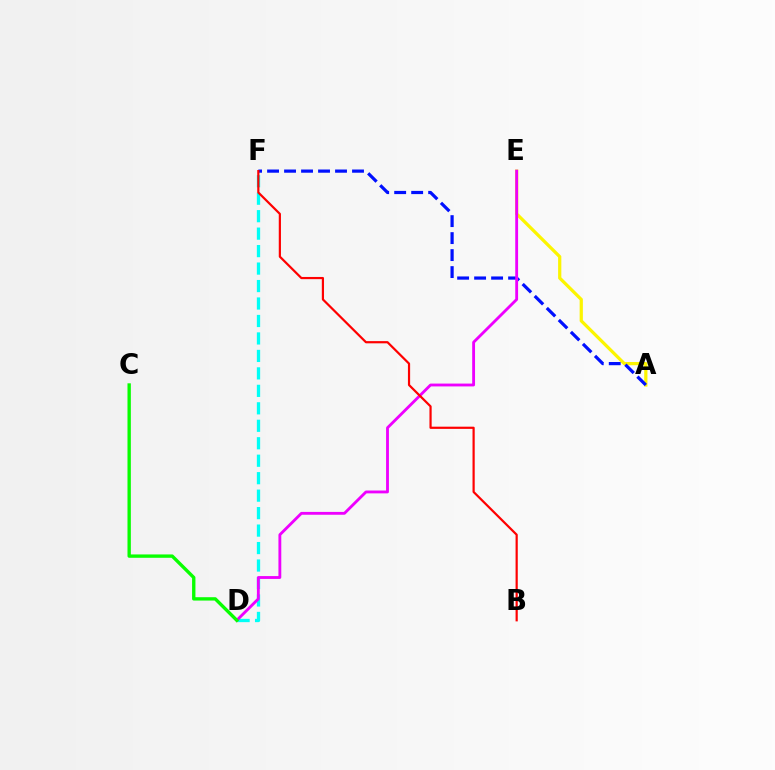{('D', 'F'): [{'color': '#00fff6', 'line_style': 'dashed', 'thickness': 2.37}], ('A', 'E'): [{'color': '#fcf500', 'line_style': 'solid', 'thickness': 2.33}], ('A', 'F'): [{'color': '#0010ff', 'line_style': 'dashed', 'thickness': 2.31}], ('D', 'E'): [{'color': '#ee00ff', 'line_style': 'solid', 'thickness': 2.05}], ('C', 'D'): [{'color': '#08ff00', 'line_style': 'solid', 'thickness': 2.42}], ('B', 'F'): [{'color': '#ff0000', 'line_style': 'solid', 'thickness': 1.58}]}